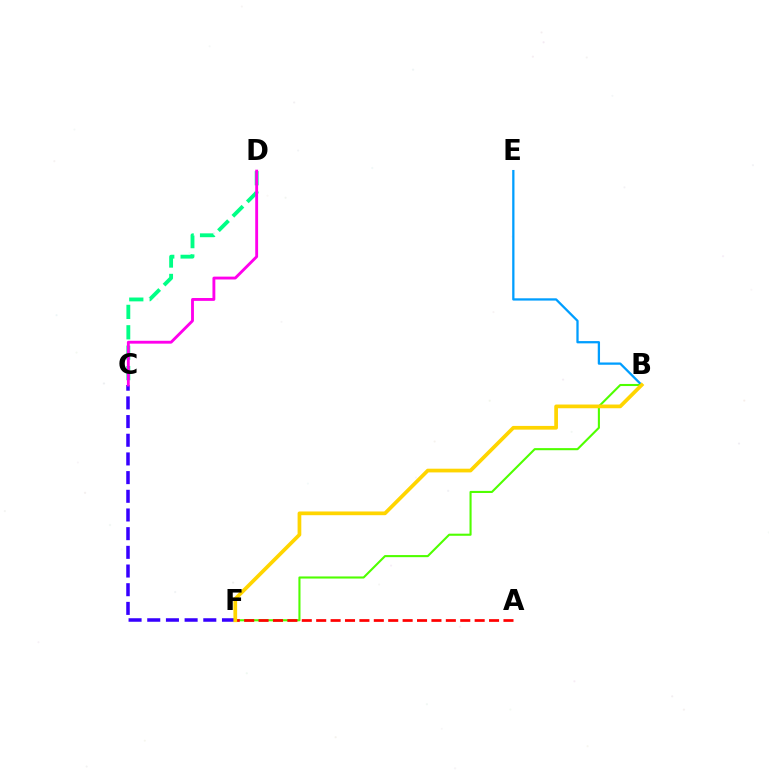{('C', 'D'): [{'color': '#00ff86', 'line_style': 'dashed', 'thickness': 2.77}, {'color': '#ff00ed', 'line_style': 'solid', 'thickness': 2.06}], ('C', 'F'): [{'color': '#3700ff', 'line_style': 'dashed', 'thickness': 2.54}], ('B', 'F'): [{'color': '#4fff00', 'line_style': 'solid', 'thickness': 1.51}, {'color': '#ffd500', 'line_style': 'solid', 'thickness': 2.68}], ('B', 'E'): [{'color': '#009eff', 'line_style': 'solid', 'thickness': 1.64}], ('A', 'F'): [{'color': '#ff0000', 'line_style': 'dashed', 'thickness': 1.96}]}